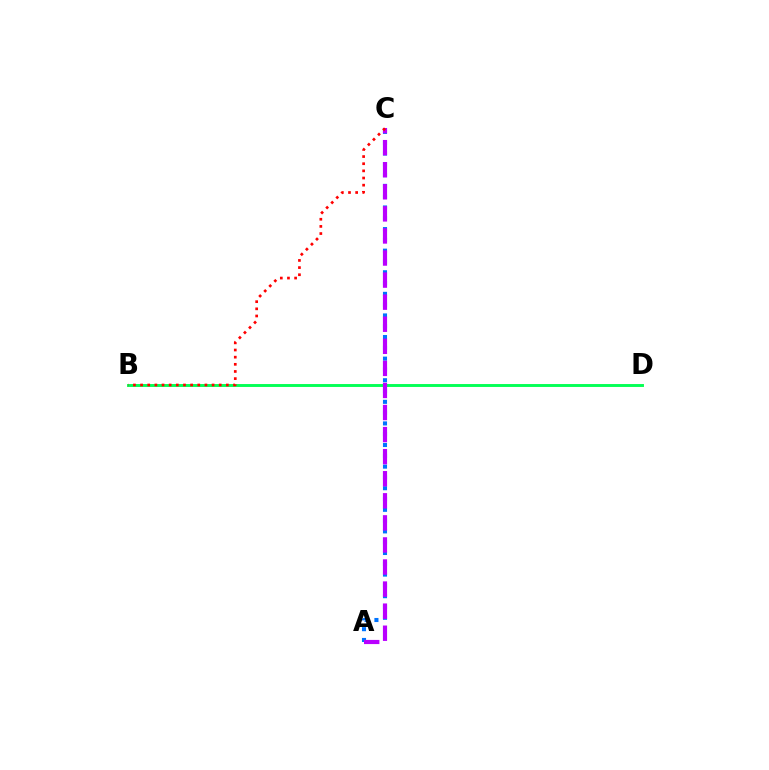{('A', 'C'): [{'color': '#0074ff', 'line_style': 'dotted', 'thickness': 2.93}, {'color': '#b900ff', 'line_style': 'dashed', 'thickness': 3.0}], ('B', 'D'): [{'color': '#d1ff00', 'line_style': 'solid', 'thickness': 1.89}, {'color': '#00ff5c', 'line_style': 'solid', 'thickness': 2.05}], ('B', 'C'): [{'color': '#ff0000', 'line_style': 'dotted', 'thickness': 1.94}]}